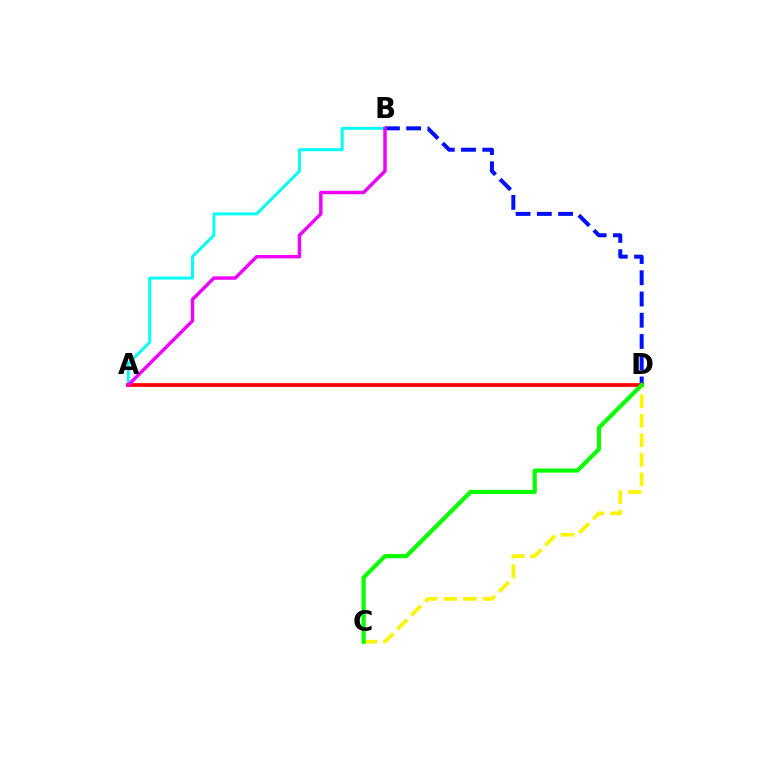{('A', 'B'): [{'color': '#00fff6', 'line_style': 'solid', 'thickness': 2.12}, {'color': '#ee00ff', 'line_style': 'solid', 'thickness': 2.47}], ('B', 'D'): [{'color': '#0010ff', 'line_style': 'dashed', 'thickness': 2.89}], ('C', 'D'): [{'color': '#fcf500', 'line_style': 'dashed', 'thickness': 2.65}, {'color': '#08ff00', 'line_style': 'solid', 'thickness': 2.99}], ('A', 'D'): [{'color': '#ff0000', 'line_style': 'solid', 'thickness': 2.67}]}